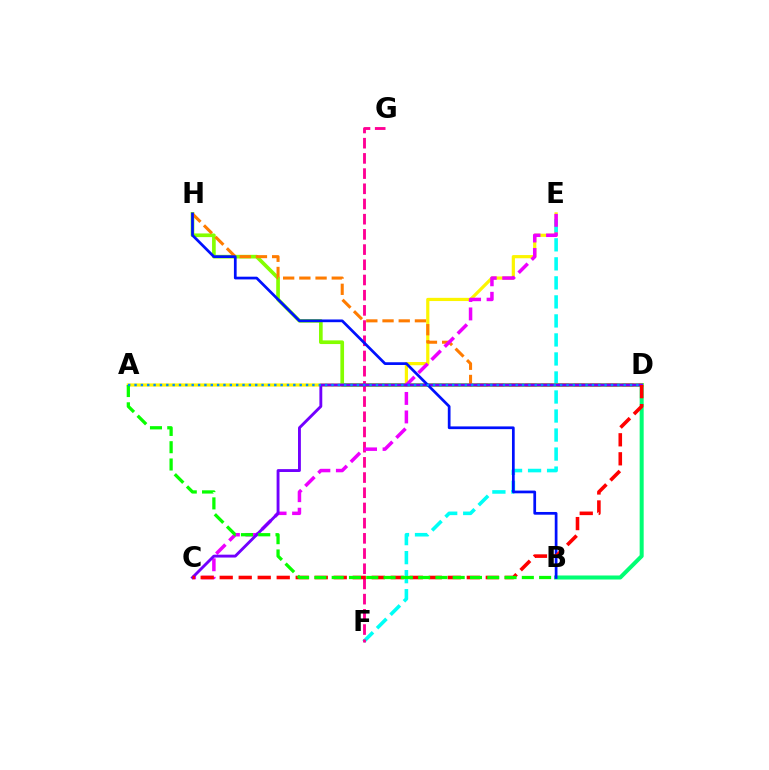{('A', 'E'): [{'color': '#fcf500', 'line_style': 'solid', 'thickness': 2.3}], ('E', 'F'): [{'color': '#00fff6', 'line_style': 'dashed', 'thickness': 2.58}], ('B', 'D'): [{'color': '#00ff74', 'line_style': 'solid', 'thickness': 2.9}], ('D', 'H'): [{'color': '#84ff00', 'line_style': 'solid', 'thickness': 2.64}, {'color': '#ff7c00', 'line_style': 'dashed', 'thickness': 2.2}], ('F', 'G'): [{'color': '#ff0094', 'line_style': 'dashed', 'thickness': 2.06}], ('C', 'E'): [{'color': '#ee00ff', 'line_style': 'dashed', 'thickness': 2.51}], ('C', 'D'): [{'color': '#7200ff', 'line_style': 'solid', 'thickness': 2.07}, {'color': '#ff0000', 'line_style': 'dashed', 'thickness': 2.58}], ('B', 'H'): [{'color': '#0010ff', 'line_style': 'solid', 'thickness': 1.96}], ('A', 'B'): [{'color': '#08ff00', 'line_style': 'dashed', 'thickness': 2.35}], ('A', 'D'): [{'color': '#008cff', 'line_style': 'dotted', 'thickness': 1.73}]}